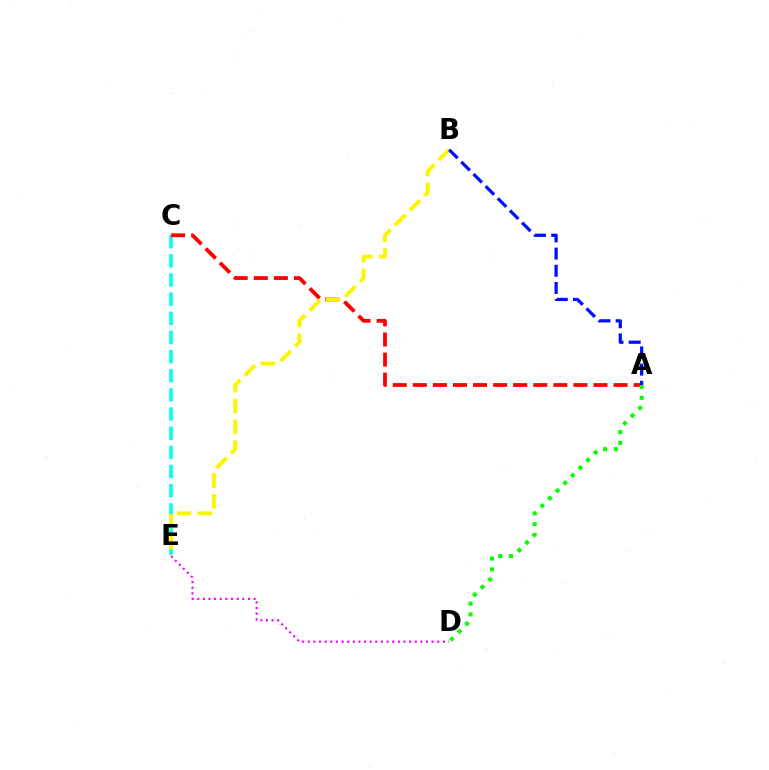{('C', 'E'): [{'color': '#00fff6', 'line_style': 'dashed', 'thickness': 2.6}], ('A', 'C'): [{'color': '#ff0000', 'line_style': 'dashed', 'thickness': 2.73}], ('D', 'E'): [{'color': '#ee00ff', 'line_style': 'dotted', 'thickness': 1.53}], ('A', 'D'): [{'color': '#08ff00', 'line_style': 'dotted', 'thickness': 2.93}], ('B', 'E'): [{'color': '#fcf500', 'line_style': 'dashed', 'thickness': 2.83}], ('A', 'B'): [{'color': '#0010ff', 'line_style': 'dashed', 'thickness': 2.33}]}